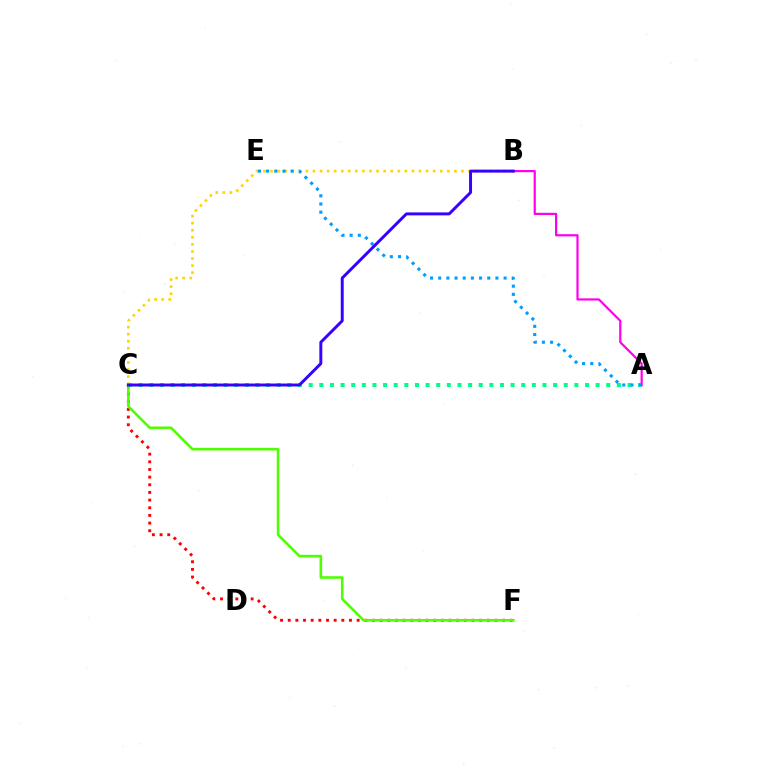{('A', 'C'): [{'color': '#00ff86', 'line_style': 'dotted', 'thickness': 2.89}], ('C', 'F'): [{'color': '#ff0000', 'line_style': 'dotted', 'thickness': 2.08}, {'color': '#4fff00', 'line_style': 'solid', 'thickness': 1.87}], ('B', 'C'): [{'color': '#ffd500', 'line_style': 'dotted', 'thickness': 1.92}, {'color': '#3700ff', 'line_style': 'solid', 'thickness': 2.13}], ('A', 'B'): [{'color': '#ff00ed', 'line_style': 'solid', 'thickness': 1.58}], ('A', 'E'): [{'color': '#009eff', 'line_style': 'dotted', 'thickness': 2.22}]}